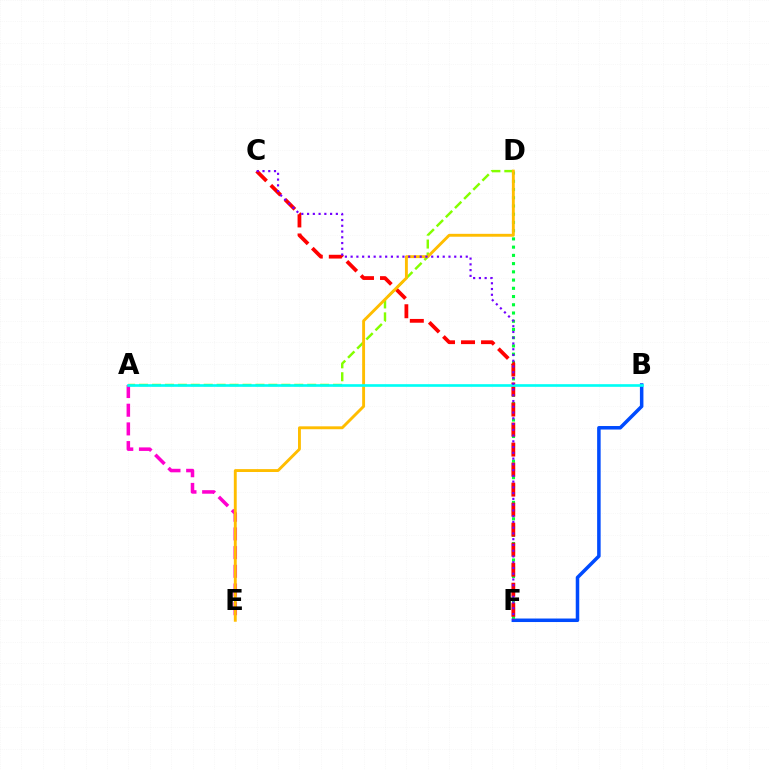{('A', 'D'): [{'color': '#84ff00', 'line_style': 'dashed', 'thickness': 1.76}], ('A', 'E'): [{'color': '#ff00cf', 'line_style': 'dashed', 'thickness': 2.54}], ('B', 'F'): [{'color': '#004bff', 'line_style': 'solid', 'thickness': 2.53}], ('D', 'F'): [{'color': '#00ff39', 'line_style': 'dotted', 'thickness': 2.24}], ('C', 'F'): [{'color': '#ff0000', 'line_style': 'dashed', 'thickness': 2.72}, {'color': '#7200ff', 'line_style': 'dotted', 'thickness': 1.56}], ('D', 'E'): [{'color': '#ffbd00', 'line_style': 'solid', 'thickness': 2.08}], ('A', 'B'): [{'color': '#00fff6', 'line_style': 'solid', 'thickness': 1.91}]}